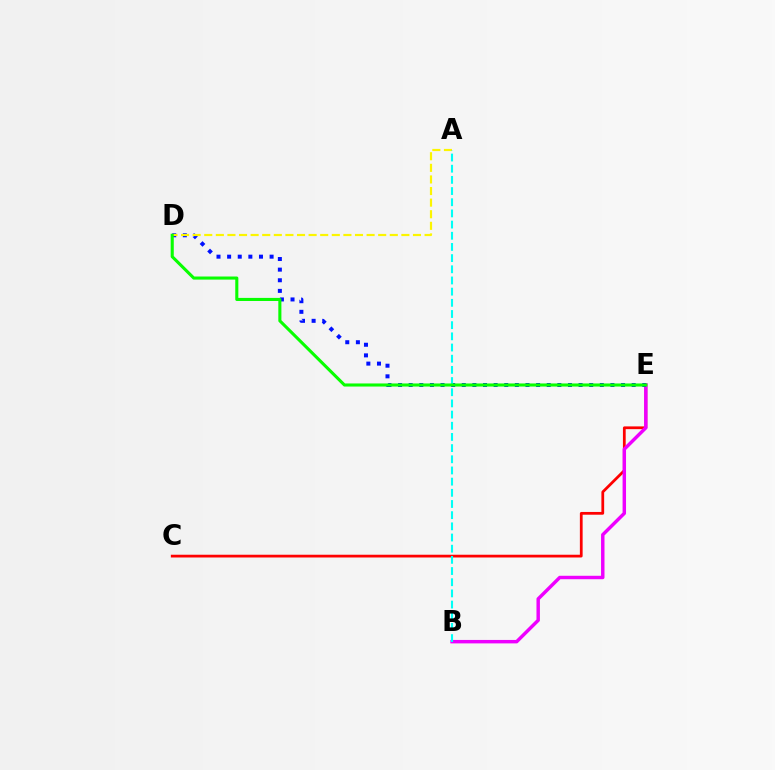{('C', 'E'): [{'color': '#ff0000', 'line_style': 'solid', 'thickness': 1.99}], ('B', 'E'): [{'color': '#ee00ff', 'line_style': 'solid', 'thickness': 2.48}], ('D', 'E'): [{'color': '#0010ff', 'line_style': 'dotted', 'thickness': 2.89}, {'color': '#08ff00', 'line_style': 'solid', 'thickness': 2.22}], ('A', 'D'): [{'color': '#fcf500', 'line_style': 'dashed', 'thickness': 1.58}], ('A', 'B'): [{'color': '#00fff6', 'line_style': 'dashed', 'thickness': 1.52}]}